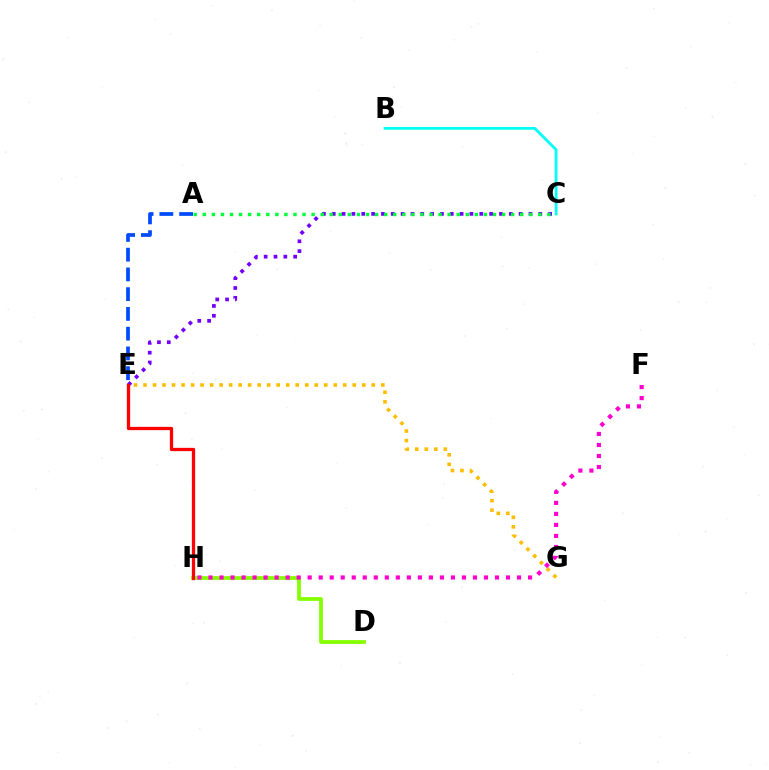{('E', 'G'): [{'color': '#ffbd00', 'line_style': 'dotted', 'thickness': 2.58}], ('B', 'C'): [{'color': '#00fff6', 'line_style': 'solid', 'thickness': 2.0}], ('C', 'E'): [{'color': '#7200ff', 'line_style': 'dotted', 'thickness': 2.67}], ('D', 'H'): [{'color': '#84ff00', 'line_style': 'solid', 'thickness': 2.71}], ('A', 'C'): [{'color': '#00ff39', 'line_style': 'dotted', 'thickness': 2.46}], ('F', 'H'): [{'color': '#ff00cf', 'line_style': 'dotted', 'thickness': 2.99}], ('A', 'E'): [{'color': '#004bff', 'line_style': 'dashed', 'thickness': 2.68}], ('E', 'H'): [{'color': '#ff0000', 'line_style': 'solid', 'thickness': 2.36}]}